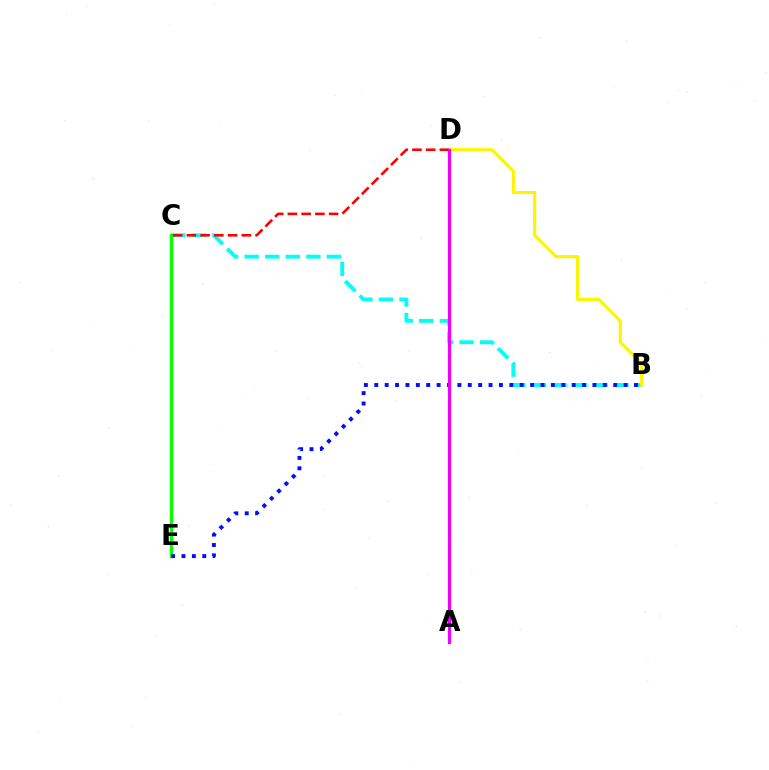{('B', 'C'): [{'color': '#00fff6', 'line_style': 'dashed', 'thickness': 2.79}], ('C', 'E'): [{'color': '#08ff00', 'line_style': 'solid', 'thickness': 2.38}], ('B', 'E'): [{'color': '#0010ff', 'line_style': 'dotted', 'thickness': 2.82}], ('B', 'D'): [{'color': '#fcf500', 'line_style': 'solid', 'thickness': 2.24}], ('C', 'D'): [{'color': '#ff0000', 'line_style': 'dashed', 'thickness': 1.87}], ('A', 'D'): [{'color': '#ee00ff', 'line_style': 'solid', 'thickness': 2.29}]}